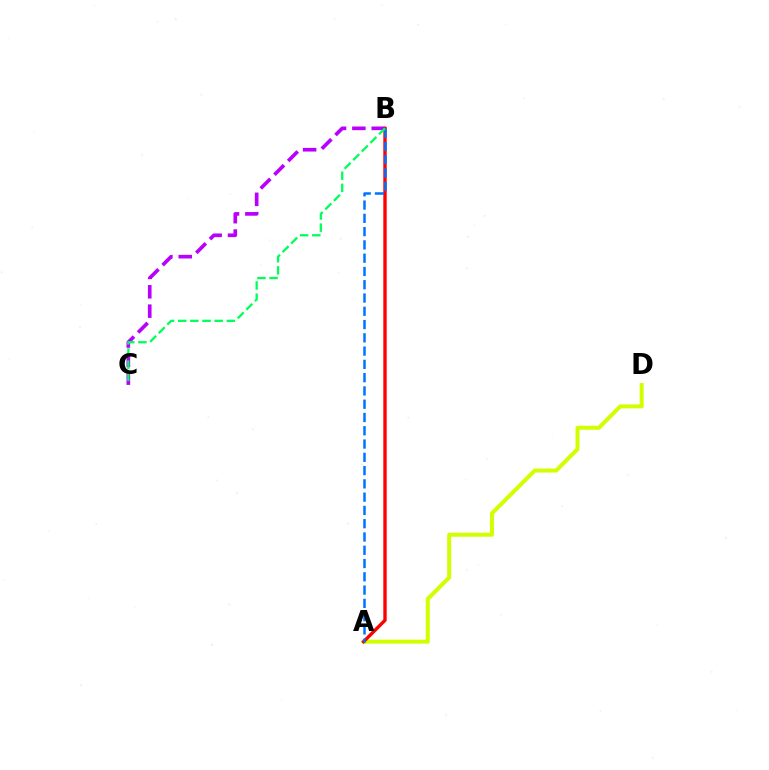{('A', 'D'): [{'color': '#d1ff00', 'line_style': 'solid', 'thickness': 2.88}], ('A', 'B'): [{'color': '#ff0000', 'line_style': 'solid', 'thickness': 2.42}, {'color': '#0074ff', 'line_style': 'dashed', 'thickness': 1.8}], ('B', 'C'): [{'color': '#b900ff', 'line_style': 'dashed', 'thickness': 2.63}, {'color': '#00ff5c', 'line_style': 'dashed', 'thickness': 1.65}]}